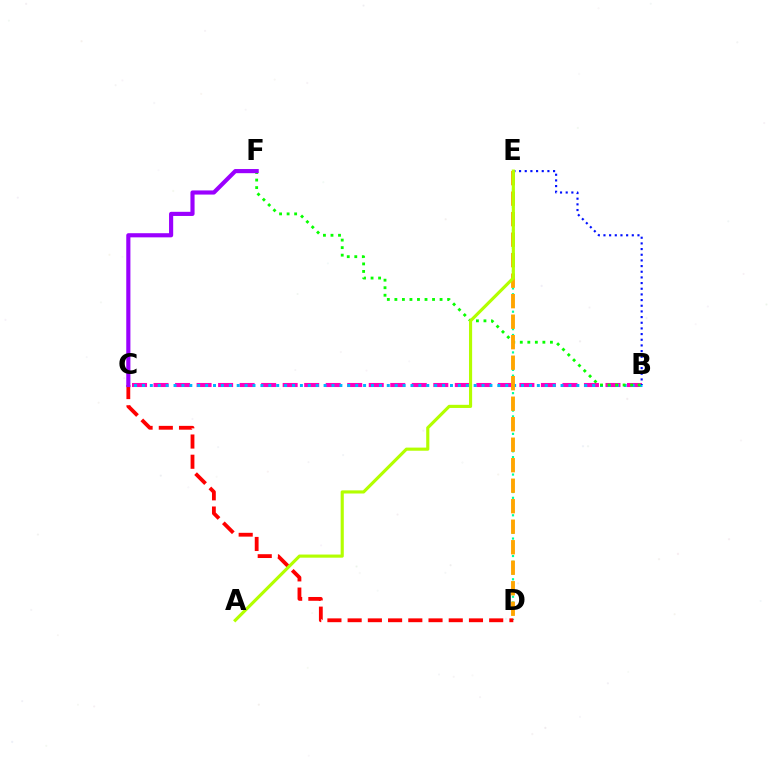{('B', 'C'): [{'color': '#ff00bd', 'line_style': 'dashed', 'thickness': 2.92}, {'color': '#00b5ff', 'line_style': 'dotted', 'thickness': 2.15}], ('D', 'E'): [{'color': '#00ff9d', 'line_style': 'dotted', 'thickness': 1.58}, {'color': '#ffa500', 'line_style': 'dashed', 'thickness': 2.79}], ('C', 'D'): [{'color': '#ff0000', 'line_style': 'dashed', 'thickness': 2.75}], ('B', 'E'): [{'color': '#0010ff', 'line_style': 'dotted', 'thickness': 1.54}], ('B', 'F'): [{'color': '#08ff00', 'line_style': 'dotted', 'thickness': 2.05}], ('A', 'E'): [{'color': '#b3ff00', 'line_style': 'solid', 'thickness': 2.26}], ('C', 'F'): [{'color': '#9b00ff', 'line_style': 'solid', 'thickness': 2.98}]}